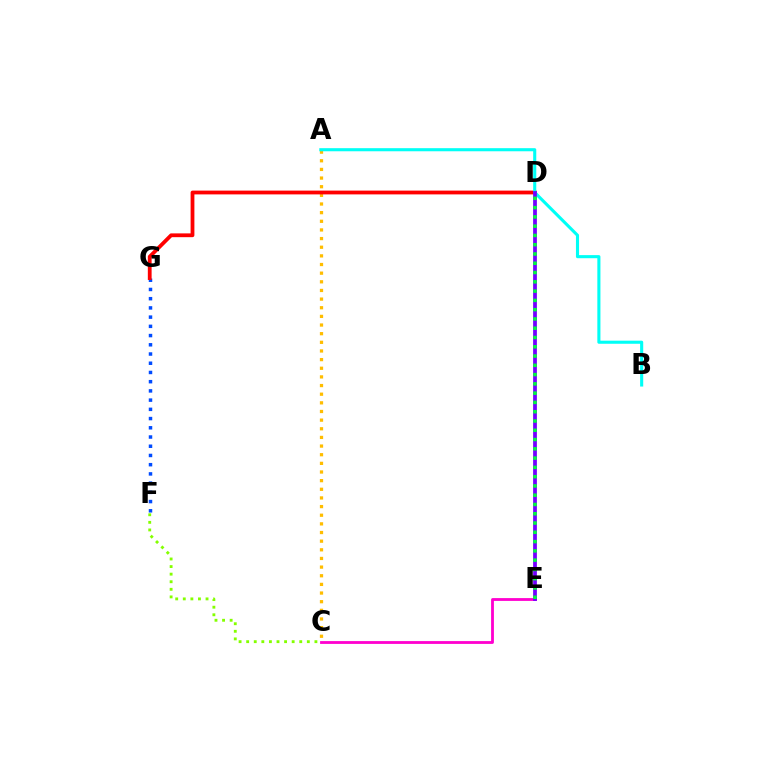{('A', 'C'): [{'color': '#ffbd00', 'line_style': 'dotted', 'thickness': 2.35}], ('F', 'G'): [{'color': '#004bff', 'line_style': 'dotted', 'thickness': 2.51}], ('C', 'F'): [{'color': '#84ff00', 'line_style': 'dotted', 'thickness': 2.06}], ('D', 'G'): [{'color': '#ff0000', 'line_style': 'solid', 'thickness': 2.73}], ('C', 'E'): [{'color': '#ff00cf', 'line_style': 'solid', 'thickness': 2.03}], ('A', 'B'): [{'color': '#00fff6', 'line_style': 'solid', 'thickness': 2.23}], ('D', 'E'): [{'color': '#7200ff', 'line_style': 'solid', 'thickness': 2.7}, {'color': '#00ff39', 'line_style': 'dotted', 'thickness': 2.52}]}